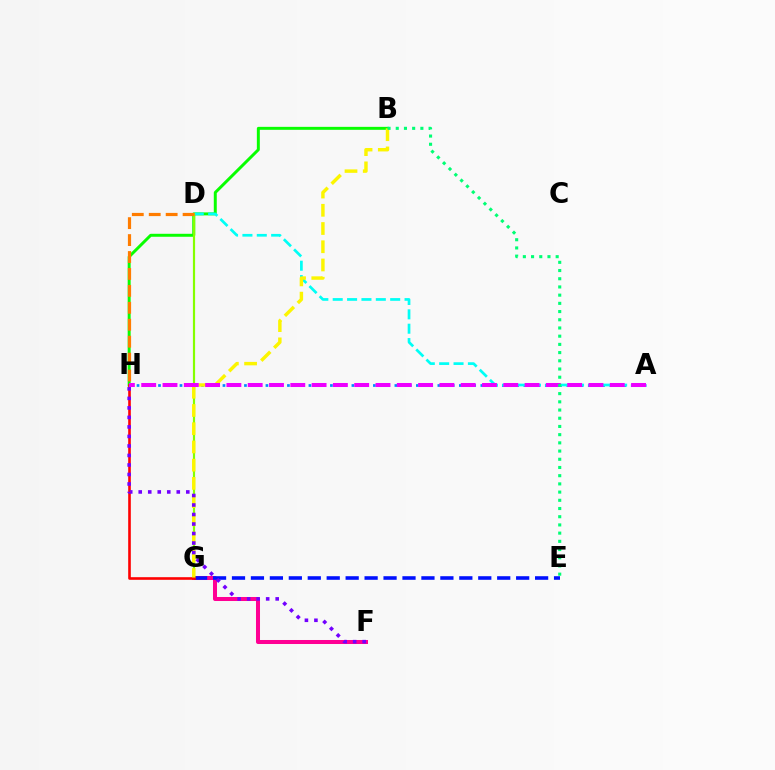{('F', 'G'): [{'color': '#ff0094', 'line_style': 'solid', 'thickness': 2.89}], ('B', 'H'): [{'color': '#08ff00', 'line_style': 'solid', 'thickness': 2.14}], ('A', 'H'): [{'color': '#008cff', 'line_style': 'dotted', 'thickness': 1.95}, {'color': '#ee00ff', 'line_style': 'dashed', 'thickness': 2.89}], ('A', 'D'): [{'color': '#00fff6', 'line_style': 'dashed', 'thickness': 1.95}], ('E', 'G'): [{'color': '#0010ff', 'line_style': 'dashed', 'thickness': 2.57}], ('D', 'G'): [{'color': '#84ff00', 'line_style': 'solid', 'thickness': 1.57}], ('G', 'H'): [{'color': '#ff0000', 'line_style': 'solid', 'thickness': 1.88}], ('D', 'H'): [{'color': '#ff7c00', 'line_style': 'dashed', 'thickness': 2.3}], ('B', 'G'): [{'color': '#fcf500', 'line_style': 'dashed', 'thickness': 2.48}], ('F', 'H'): [{'color': '#7200ff', 'line_style': 'dotted', 'thickness': 2.58}], ('B', 'E'): [{'color': '#00ff74', 'line_style': 'dotted', 'thickness': 2.23}]}